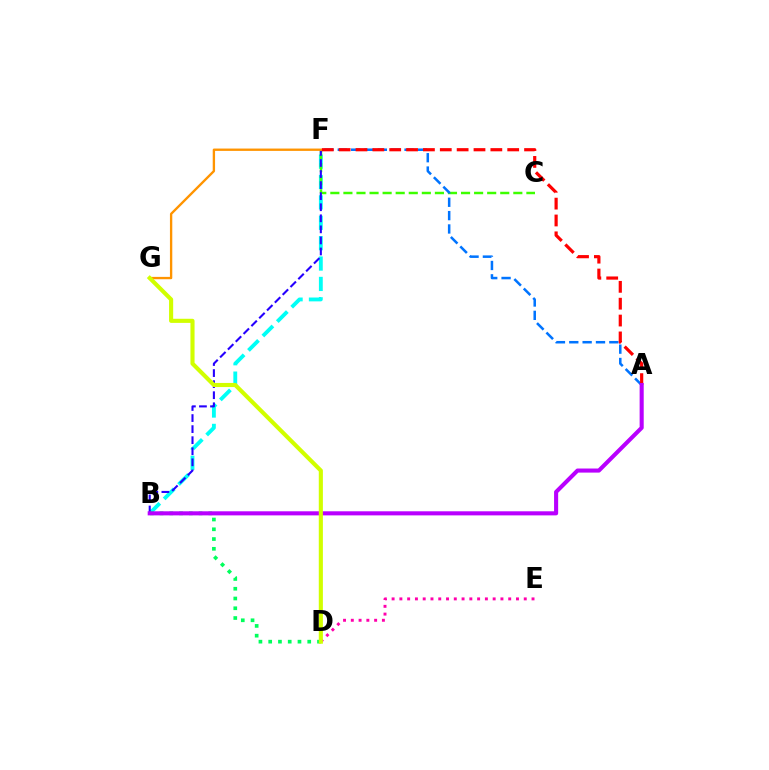{('B', 'F'): [{'color': '#00fff6', 'line_style': 'dashed', 'thickness': 2.77}, {'color': '#2500ff', 'line_style': 'dashed', 'thickness': 1.5}], ('C', 'F'): [{'color': '#3dff00', 'line_style': 'dashed', 'thickness': 1.78}], ('F', 'G'): [{'color': '#ff9400', 'line_style': 'solid', 'thickness': 1.69}], ('A', 'F'): [{'color': '#0074ff', 'line_style': 'dashed', 'thickness': 1.81}, {'color': '#ff0000', 'line_style': 'dashed', 'thickness': 2.29}], ('B', 'D'): [{'color': '#00ff5c', 'line_style': 'dotted', 'thickness': 2.65}], ('D', 'E'): [{'color': '#ff00ac', 'line_style': 'dotted', 'thickness': 2.11}], ('A', 'B'): [{'color': '#b900ff', 'line_style': 'solid', 'thickness': 2.94}], ('D', 'G'): [{'color': '#d1ff00', 'line_style': 'solid', 'thickness': 2.96}]}